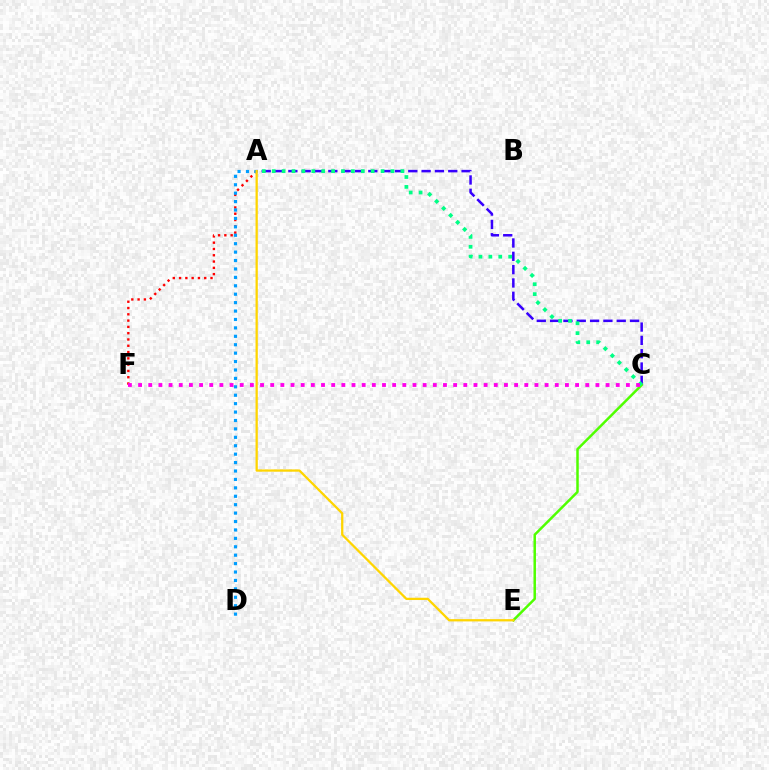{('A', 'C'): [{'color': '#3700ff', 'line_style': 'dashed', 'thickness': 1.81}, {'color': '#00ff86', 'line_style': 'dotted', 'thickness': 2.69}], ('C', 'E'): [{'color': '#4fff00', 'line_style': 'solid', 'thickness': 1.8}], ('A', 'F'): [{'color': '#ff0000', 'line_style': 'dotted', 'thickness': 1.71}], ('A', 'D'): [{'color': '#009eff', 'line_style': 'dotted', 'thickness': 2.29}], ('C', 'F'): [{'color': '#ff00ed', 'line_style': 'dotted', 'thickness': 2.76}], ('A', 'E'): [{'color': '#ffd500', 'line_style': 'solid', 'thickness': 1.64}]}